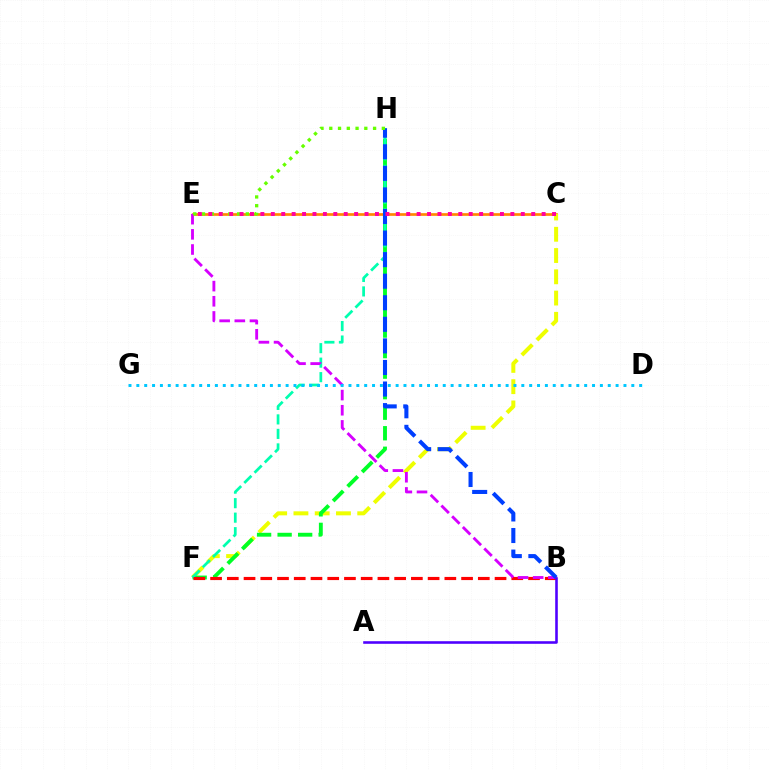{('C', 'E'): [{'color': '#ff8800', 'line_style': 'solid', 'thickness': 1.93}, {'color': '#ff00a0', 'line_style': 'dotted', 'thickness': 2.83}], ('C', 'F'): [{'color': '#eeff00', 'line_style': 'dashed', 'thickness': 2.89}], ('F', 'H'): [{'color': '#00ff27', 'line_style': 'dashed', 'thickness': 2.79}, {'color': '#00ffaf', 'line_style': 'dashed', 'thickness': 1.97}], ('B', 'F'): [{'color': '#ff0000', 'line_style': 'dashed', 'thickness': 2.27}], ('B', 'E'): [{'color': '#d600ff', 'line_style': 'dashed', 'thickness': 2.06}], ('B', 'H'): [{'color': '#003fff', 'line_style': 'dashed', 'thickness': 2.93}], ('E', 'H'): [{'color': '#66ff00', 'line_style': 'dotted', 'thickness': 2.38}], ('D', 'G'): [{'color': '#00c7ff', 'line_style': 'dotted', 'thickness': 2.13}], ('A', 'B'): [{'color': '#4f00ff', 'line_style': 'solid', 'thickness': 1.86}]}